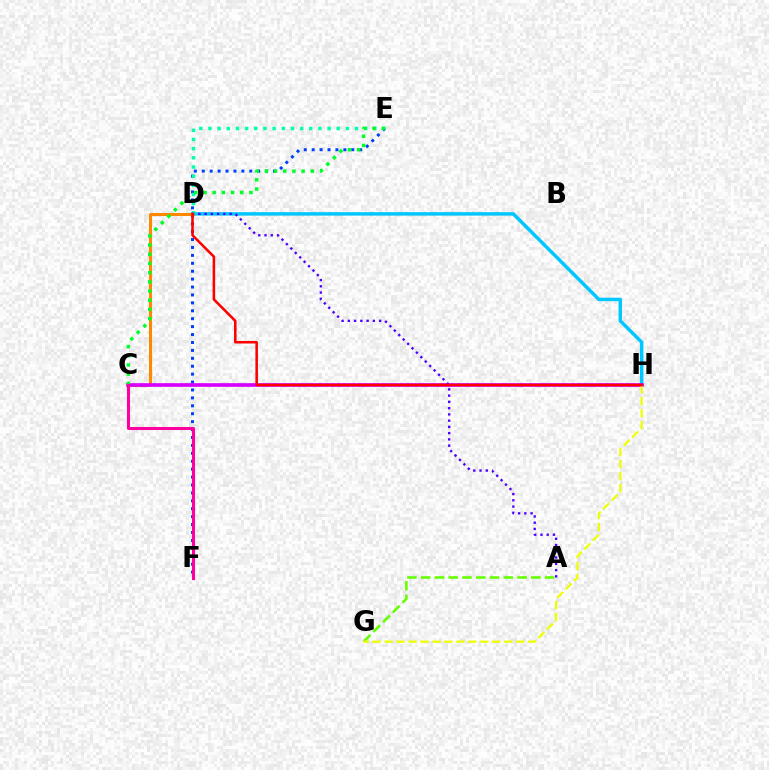{('A', 'G'): [{'color': '#66ff00', 'line_style': 'dashed', 'thickness': 1.87}], ('E', 'F'): [{'color': '#003fff', 'line_style': 'dotted', 'thickness': 2.15}], ('D', 'H'): [{'color': '#00c7ff', 'line_style': 'solid', 'thickness': 2.5}, {'color': '#ff0000', 'line_style': 'solid', 'thickness': 1.84}], ('C', 'D'): [{'color': '#ff8800', 'line_style': 'solid', 'thickness': 2.18}], ('D', 'E'): [{'color': '#00ffaf', 'line_style': 'dotted', 'thickness': 2.49}], ('C', 'H'): [{'color': '#d600ff', 'line_style': 'solid', 'thickness': 2.63}], ('C', 'E'): [{'color': '#00ff27', 'line_style': 'dotted', 'thickness': 2.5}], ('C', 'F'): [{'color': '#ff00a0', 'line_style': 'solid', 'thickness': 2.2}], ('A', 'D'): [{'color': '#4f00ff', 'line_style': 'dotted', 'thickness': 1.7}], ('G', 'H'): [{'color': '#eeff00', 'line_style': 'dashed', 'thickness': 1.63}]}